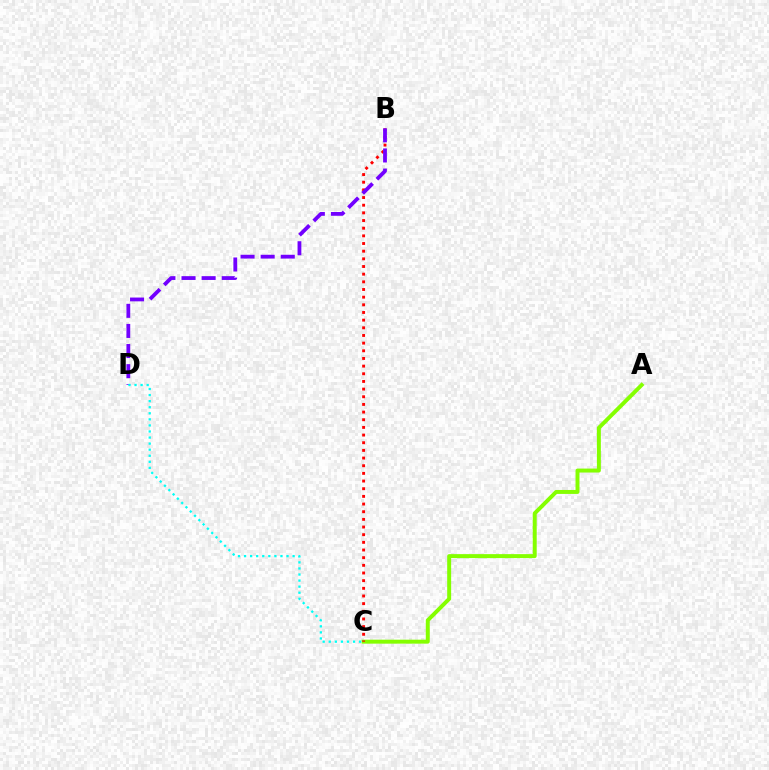{('A', 'C'): [{'color': '#84ff00', 'line_style': 'solid', 'thickness': 2.85}], ('B', 'C'): [{'color': '#ff0000', 'line_style': 'dotted', 'thickness': 2.08}], ('B', 'D'): [{'color': '#7200ff', 'line_style': 'dashed', 'thickness': 2.73}], ('C', 'D'): [{'color': '#00fff6', 'line_style': 'dotted', 'thickness': 1.65}]}